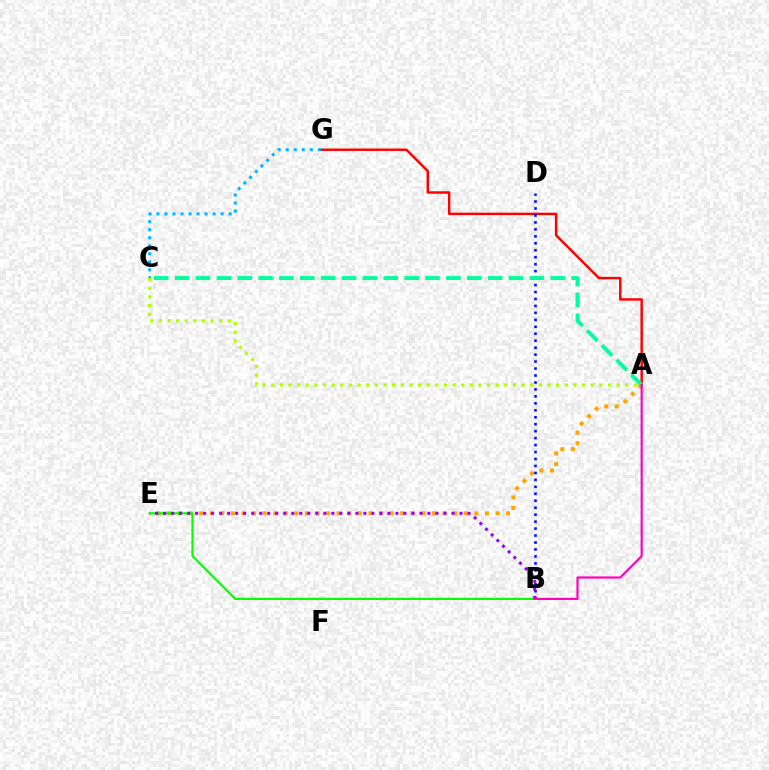{('A', 'G'): [{'color': '#ff0000', 'line_style': 'solid', 'thickness': 1.76}], ('A', 'E'): [{'color': '#ffa500', 'line_style': 'dotted', 'thickness': 2.88}], ('B', 'E'): [{'color': '#08ff00', 'line_style': 'solid', 'thickness': 1.6}, {'color': '#9b00ff', 'line_style': 'dotted', 'thickness': 2.18}], ('B', 'D'): [{'color': '#0010ff', 'line_style': 'dotted', 'thickness': 1.89}], ('A', 'C'): [{'color': '#00ff9d', 'line_style': 'dashed', 'thickness': 2.83}, {'color': '#b3ff00', 'line_style': 'dotted', 'thickness': 2.35}], ('C', 'G'): [{'color': '#00b5ff', 'line_style': 'dotted', 'thickness': 2.18}], ('A', 'B'): [{'color': '#ff00bd', 'line_style': 'solid', 'thickness': 1.56}]}